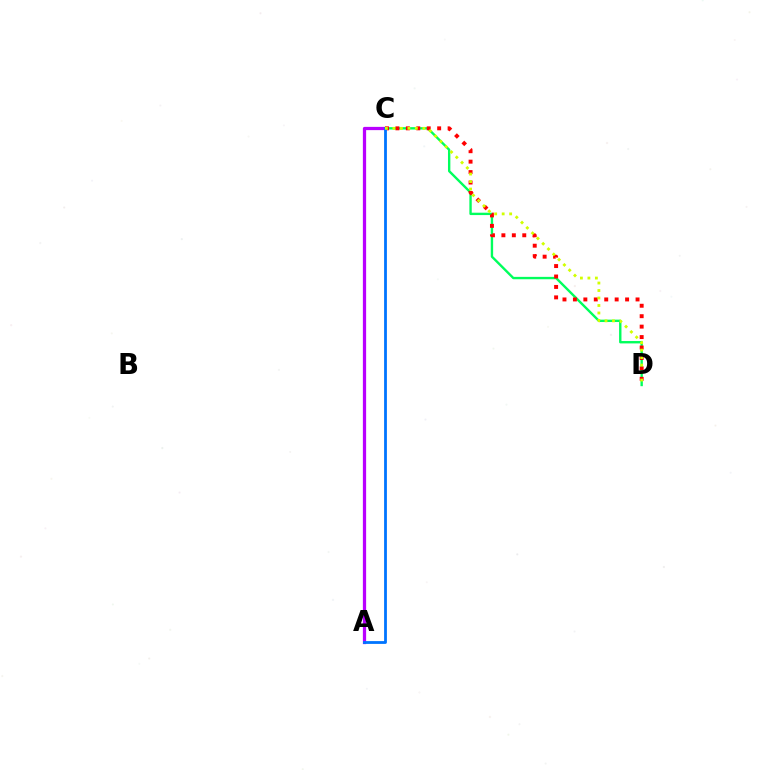{('C', 'D'): [{'color': '#00ff5c', 'line_style': 'solid', 'thickness': 1.71}, {'color': '#ff0000', 'line_style': 'dotted', 'thickness': 2.84}, {'color': '#d1ff00', 'line_style': 'dotted', 'thickness': 2.03}], ('A', 'C'): [{'color': '#b900ff', 'line_style': 'solid', 'thickness': 2.34}, {'color': '#0074ff', 'line_style': 'solid', 'thickness': 2.01}]}